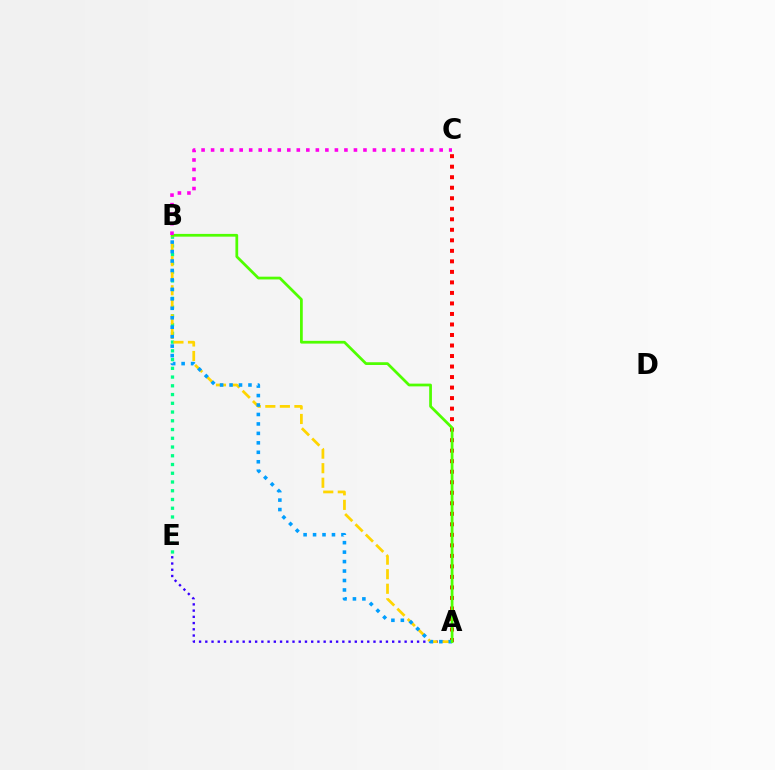{('A', 'C'): [{'color': '#ff0000', 'line_style': 'dotted', 'thickness': 2.86}], ('B', 'E'): [{'color': '#00ff86', 'line_style': 'dotted', 'thickness': 2.38}], ('A', 'E'): [{'color': '#3700ff', 'line_style': 'dotted', 'thickness': 1.69}], ('A', 'B'): [{'color': '#ffd500', 'line_style': 'dashed', 'thickness': 1.98}, {'color': '#009eff', 'line_style': 'dotted', 'thickness': 2.57}, {'color': '#4fff00', 'line_style': 'solid', 'thickness': 1.98}], ('B', 'C'): [{'color': '#ff00ed', 'line_style': 'dotted', 'thickness': 2.59}]}